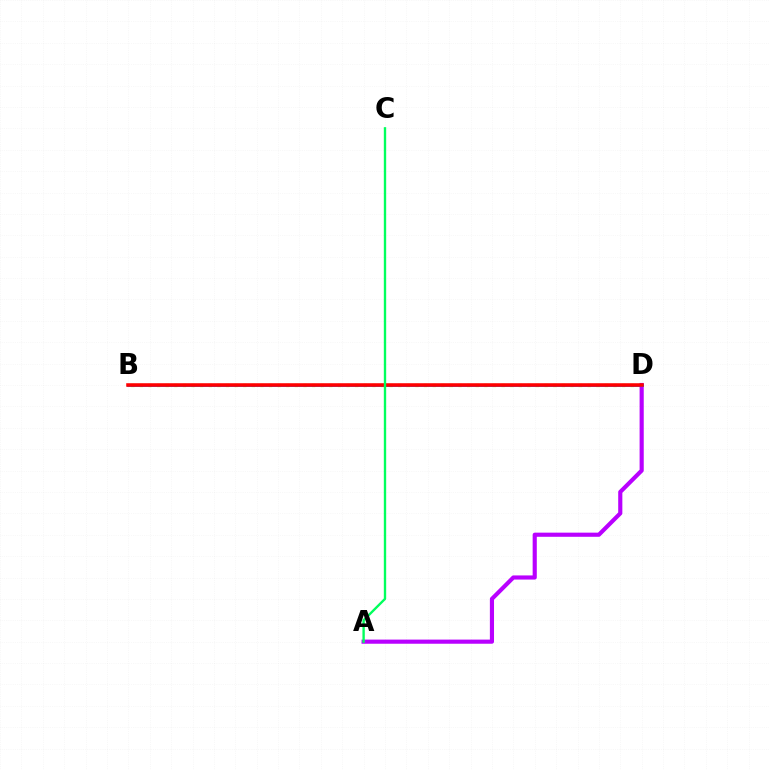{('B', 'D'): [{'color': '#d1ff00', 'line_style': 'dotted', 'thickness': 2.34}, {'color': '#0074ff', 'line_style': 'solid', 'thickness': 1.96}, {'color': '#ff0000', 'line_style': 'solid', 'thickness': 2.55}], ('A', 'D'): [{'color': '#b900ff', 'line_style': 'solid', 'thickness': 2.98}], ('A', 'C'): [{'color': '#00ff5c', 'line_style': 'solid', 'thickness': 1.7}]}